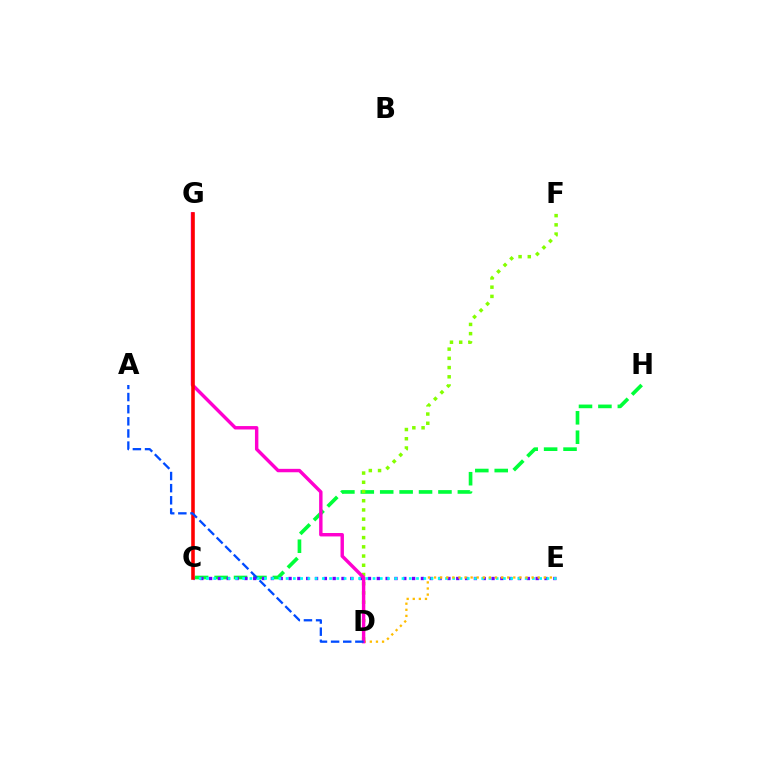{('C', 'H'): [{'color': '#00ff39', 'line_style': 'dashed', 'thickness': 2.64}], ('C', 'E'): [{'color': '#7200ff', 'line_style': 'dotted', 'thickness': 2.4}, {'color': '#00fff6', 'line_style': 'dotted', 'thickness': 1.97}], ('D', 'F'): [{'color': '#84ff00', 'line_style': 'dotted', 'thickness': 2.51}], ('D', 'E'): [{'color': '#ffbd00', 'line_style': 'dotted', 'thickness': 1.66}], ('D', 'G'): [{'color': '#ff00cf', 'line_style': 'solid', 'thickness': 2.46}], ('C', 'G'): [{'color': '#ff0000', 'line_style': 'solid', 'thickness': 2.57}], ('A', 'D'): [{'color': '#004bff', 'line_style': 'dashed', 'thickness': 1.65}]}